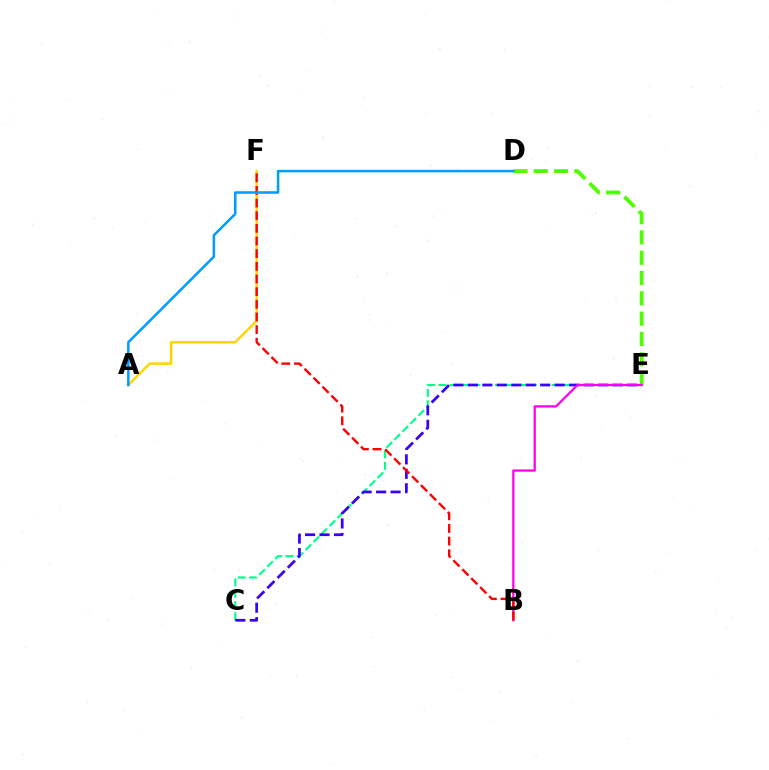{('A', 'F'): [{'color': '#ffd500', 'line_style': 'solid', 'thickness': 1.77}], ('D', 'E'): [{'color': '#4fff00', 'line_style': 'dashed', 'thickness': 2.76}], ('C', 'E'): [{'color': '#00ff86', 'line_style': 'dashed', 'thickness': 1.54}, {'color': '#3700ff', 'line_style': 'dashed', 'thickness': 1.97}], ('B', 'E'): [{'color': '#ff00ed', 'line_style': 'solid', 'thickness': 1.63}], ('B', 'F'): [{'color': '#ff0000', 'line_style': 'dashed', 'thickness': 1.72}], ('A', 'D'): [{'color': '#009eff', 'line_style': 'solid', 'thickness': 1.82}]}